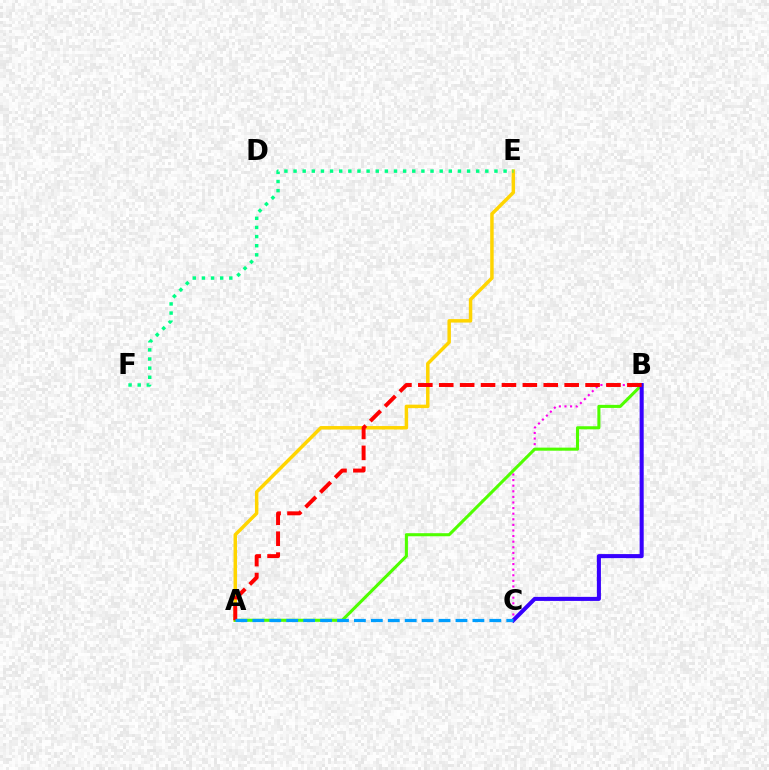{('A', 'E'): [{'color': '#ffd500', 'line_style': 'solid', 'thickness': 2.5}], ('B', 'C'): [{'color': '#ff00ed', 'line_style': 'dotted', 'thickness': 1.52}, {'color': '#3700ff', 'line_style': 'solid', 'thickness': 2.92}], ('E', 'F'): [{'color': '#00ff86', 'line_style': 'dotted', 'thickness': 2.48}], ('A', 'B'): [{'color': '#4fff00', 'line_style': 'solid', 'thickness': 2.21}, {'color': '#ff0000', 'line_style': 'dashed', 'thickness': 2.84}], ('A', 'C'): [{'color': '#009eff', 'line_style': 'dashed', 'thickness': 2.3}]}